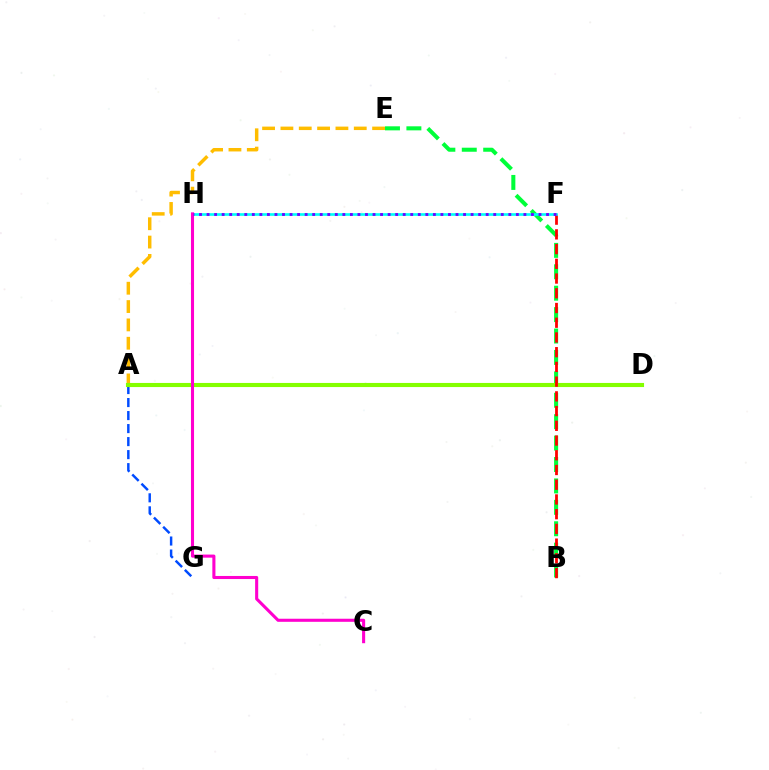{('A', 'E'): [{'color': '#ffbd00', 'line_style': 'dashed', 'thickness': 2.49}], ('B', 'E'): [{'color': '#00ff39', 'line_style': 'dashed', 'thickness': 2.91}], ('A', 'G'): [{'color': '#004bff', 'line_style': 'dashed', 'thickness': 1.77}], ('A', 'D'): [{'color': '#84ff00', 'line_style': 'solid', 'thickness': 2.96}], ('B', 'F'): [{'color': '#ff0000', 'line_style': 'dashed', 'thickness': 2.0}], ('F', 'H'): [{'color': '#00fff6', 'line_style': 'solid', 'thickness': 1.92}, {'color': '#7200ff', 'line_style': 'dotted', 'thickness': 2.05}], ('C', 'H'): [{'color': '#ff00cf', 'line_style': 'solid', 'thickness': 2.22}]}